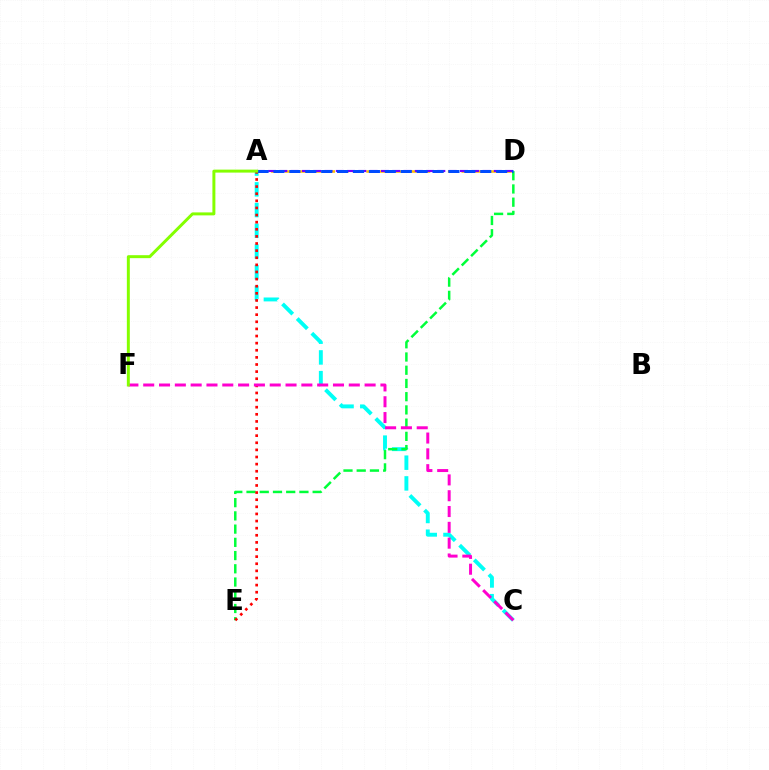{('A', 'D'): [{'color': '#ffbd00', 'line_style': 'dashed', 'thickness': 1.85}, {'color': '#7200ff', 'line_style': 'dashed', 'thickness': 1.53}, {'color': '#004bff', 'line_style': 'dashed', 'thickness': 2.16}], ('A', 'C'): [{'color': '#00fff6', 'line_style': 'dashed', 'thickness': 2.81}], ('D', 'E'): [{'color': '#00ff39', 'line_style': 'dashed', 'thickness': 1.8}], ('A', 'E'): [{'color': '#ff0000', 'line_style': 'dotted', 'thickness': 1.93}], ('C', 'F'): [{'color': '#ff00cf', 'line_style': 'dashed', 'thickness': 2.15}], ('A', 'F'): [{'color': '#84ff00', 'line_style': 'solid', 'thickness': 2.14}]}